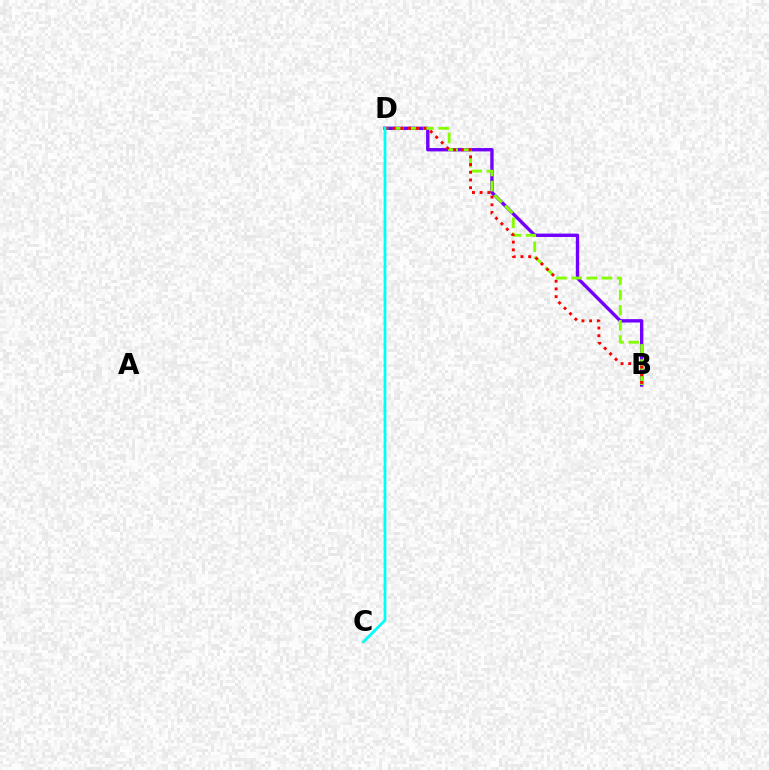{('B', 'D'): [{'color': '#7200ff', 'line_style': 'solid', 'thickness': 2.43}, {'color': '#84ff00', 'line_style': 'dashed', 'thickness': 2.06}, {'color': '#ff0000', 'line_style': 'dotted', 'thickness': 2.09}], ('C', 'D'): [{'color': '#00fff6', 'line_style': 'solid', 'thickness': 2.01}]}